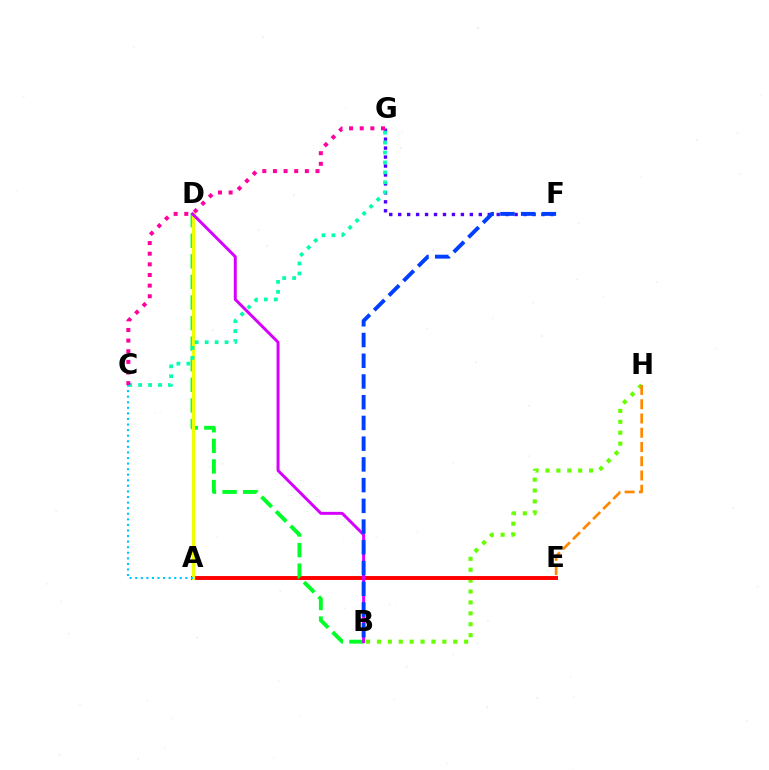{('B', 'H'): [{'color': '#66ff00', 'line_style': 'dotted', 'thickness': 2.96}], ('F', 'G'): [{'color': '#4f00ff', 'line_style': 'dotted', 'thickness': 2.43}], ('A', 'E'): [{'color': '#ff0000', 'line_style': 'solid', 'thickness': 2.82}], ('B', 'D'): [{'color': '#00ff27', 'line_style': 'dashed', 'thickness': 2.8}, {'color': '#d600ff', 'line_style': 'solid', 'thickness': 2.13}], ('A', 'D'): [{'color': '#eeff00', 'line_style': 'solid', 'thickness': 2.33}], ('C', 'G'): [{'color': '#00ffaf', 'line_style': 'dotted', 'thickness': 2.7}, {'color': '#ff00a0', 'line_style': 'dotted', 'thickness': 2.89}], ('A', 'C'): [{'color': '#00c7ff', 'line_style': 'dotted', 'thickness': 1.51}], ('E', 'H'): [{'color': '#ff8800', 'line_style': 'dashed', 'thickness': 1.94}], ('B', 'F'): [{'color': '#003fff', 'line_style': 'dashed', 'thickness': 2.82}]}